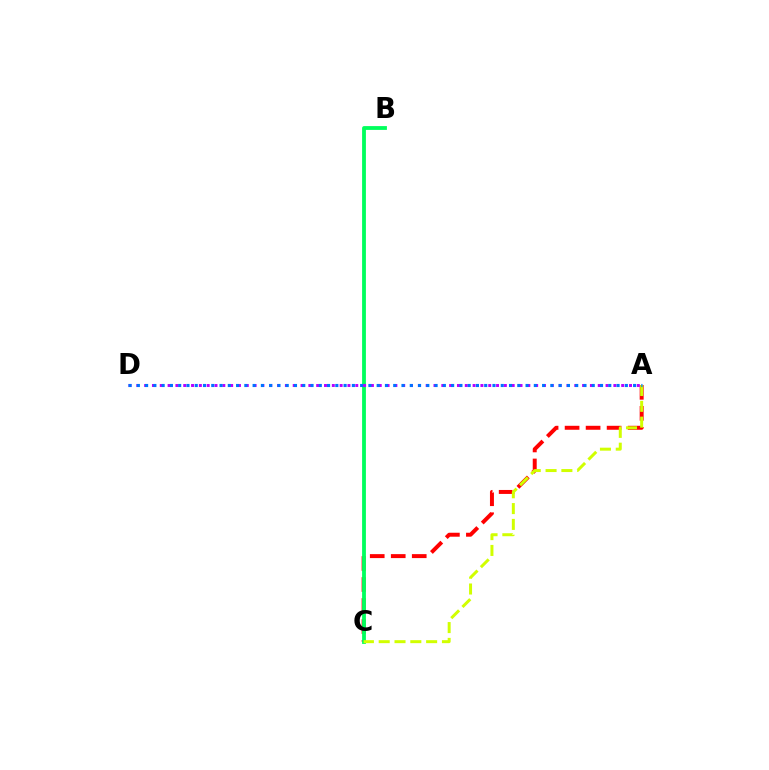{('A', 'C'): [{'color': '#ff0000', 'line_style': 'dashed', 'thickness': 2.85}, {'color': '#d1ff00', 'line_style': 'dashed', 'thickness': 2.15}], ('B', 'C'): [{'color': '#00ff5c', 'line_style': 'solid', 'thickness': 2.74}], ('A', 'D'): [{'color': '#b900ff', 'line_style': 'dotted', 'thickness': 2.12}, {'color': '#0074ff', 'line_style': 'dotted', 'thickness': 2.25}]}